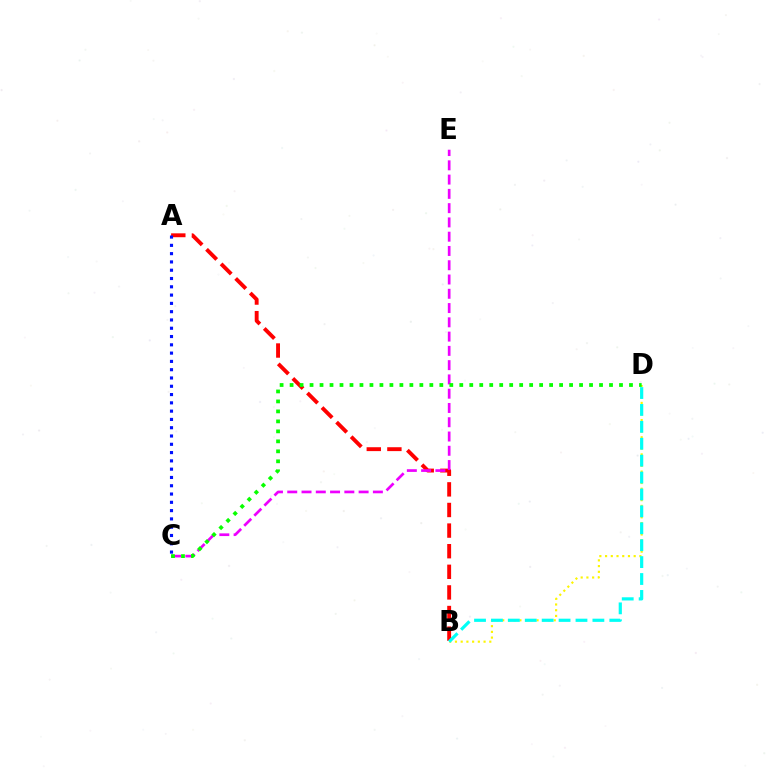{('A', 'B'): [{'color': '#ff0000', 'line_style': 'dashed', 'thickness': 2.8}], ('C', 'E'): [{'color': '#ee00ff', 'line_style': 'dashed', 'thickness': 1.94}], ('B', 'D'): [{'color': '#fcf500', 'line_style': 'dotted', 'thickness': 1.55}, {'color': '#00fff6', 'line_style': 'dashed', 'thickness': 2.3}], ('C', 'D'): [{'color': '#08ff00', 'line_style': 'dotted', 'thickness': 2.71}], ('A', 'C'): [{'color': '#0010ff', 'line_style': 'dotted', 'thickness': 2.25}]}